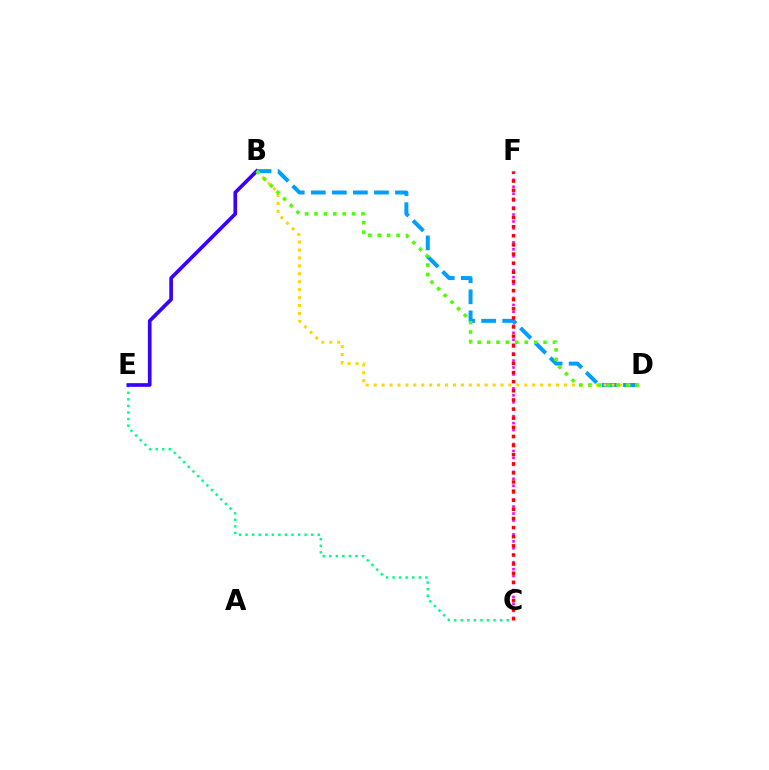{('C', 'E'): [{'color': '#00ff86', 'line_style': 'dotted', 'thickness': 1.78}], ('B', 'E'): [{'color': '#3700ff', 'line_style': 'solid', 'thickness': 2.64}], ('B', 'D'): [{'color': '#009eff', 'line_style': 'dashed', 'thickness': 2.86}, {'color': '#ffd500', 'line_style': 'dotted', 'thickness': 2.15}, {'color': '#4fff00', 'line_style': 'dotted', 'thickness': 2.56}], ('C', 'F'): [{'color': '#ff00ed', 'line_style': 'dotted', 'thickness': 1.89}, {'color': '#ff0000', 'line_style': 'dotted', 'thickness': 2.48}]}